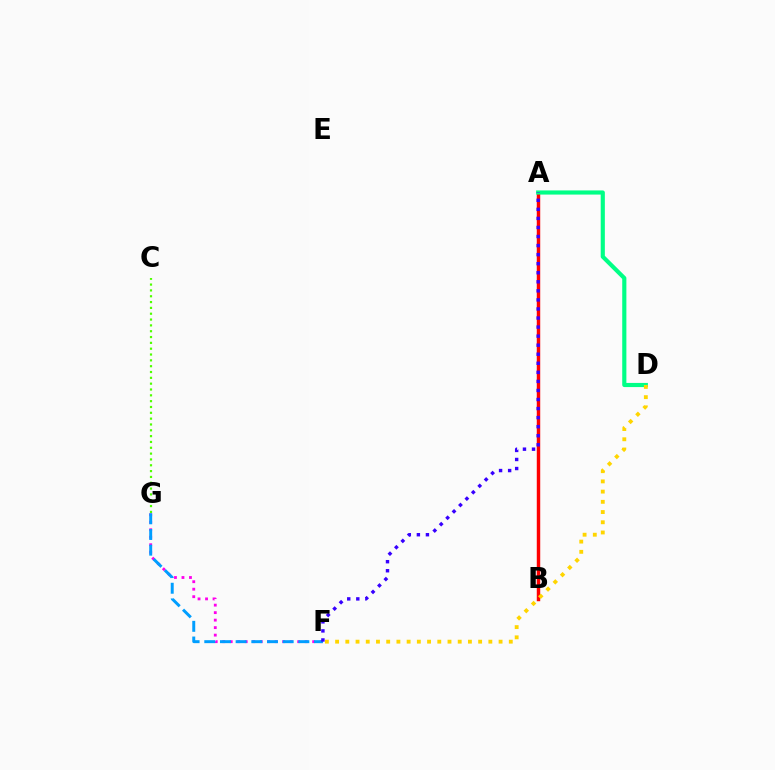{('F', 'G'): [{'color': '#ff00ed', 'line_style': 'dotted', 'thickness': 2.04}, {'color': '#009eff', 'line_style': 'dashed', 'thickness': 2.13}], ('A', 'B'): [{'color': '#ff0000', 'line_style': 'solid', 'thickness': 2.48}], ('A', 'D'): [{'color': '#00ff86', 'line_style': 'solid', 'thickness': 2.99}], ('C', 'G'): [{'color': '#4fff00', 'line_style': 'dotted', 'thickness': 1.58}], ('A', 'F'): [{'color': '#3700ff', 'line_style': 'dotted', 'thickness': 2.46}], ('D', 'F'): [{'color': '#ffd500', 'line_style': 'dotted', 'thickness': 2.78}]}